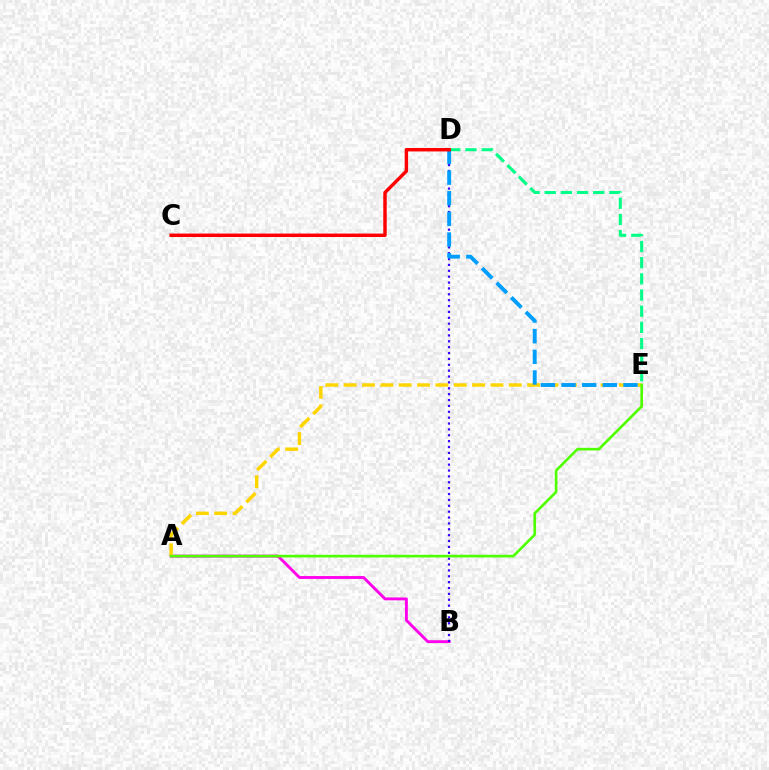{('D', 'E'): [{'color': '#00ff86', 'line_style': 'dashed', 'thickness': 2.2}, {'color': '#009eff', 'line_style': 'dashed', 'thickness': 2.81}], ('A', 'B'): [{'color': '#ff00ed', 'line_style': 'solid', 'thickness': 2.07}], ('B', 'D'): [{'color': '#3700ff', 'line_style': 'dotted', 'thickness': 1.6}], ('A', 'E'): [{'color': '#ffd500', 'line_style': 'dashed', 'thickness': 2.49}, {'color': '#4fff00', 'line_style': 'solid', 'thickness': 1.9}], ('C', 'D'): [{'color': '#ff0000', 'line_style': 'solid', 'thickness': 2.48}]}